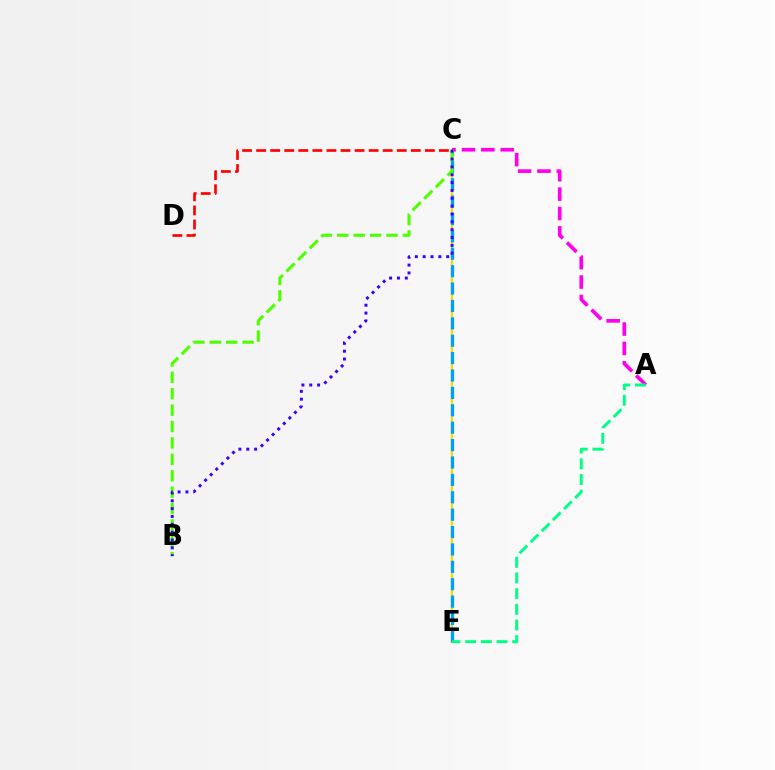{('C', 'E'): [{'color': '#ffd500', 'line_style': 'solid', 'thickness': 1.68}, {'color': '#009eff', 'line_style': 'dashed', 'thickness': 2.36}], ('A', 'C'): [{'color': '#ff00ed', 'line_style': 'dashed', 'thickness': 2.63}], ('A', 'E'): [{'color': '#00ff86', 'line_style': 'dashed', 'thickness': 2.13}], ('B', 'C'): [{'color': '#4fff00', 'line_style': 'dashed', 'thickness': 2.23}, {'color': '#3700ff', 'line_style': 'dotted', 'thickness': 2.13}], ('C', 'D'): [{'color': '#ff0000', 'line_style': 'dashed', 'thickness': 1.91}]}